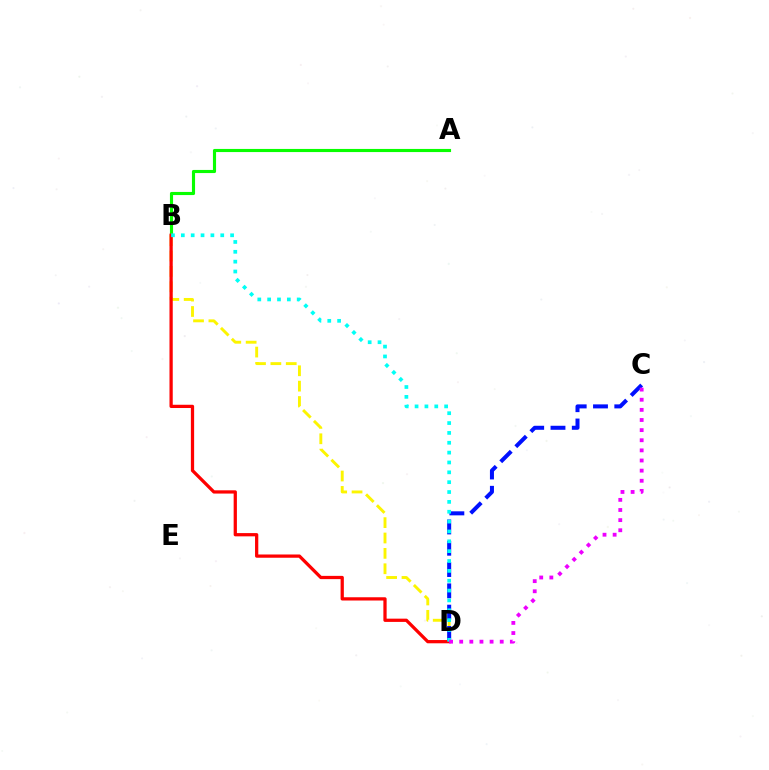{('A', 'B'): [{'color': '#08ff00', 'line_style': 'solid', 'thickness': 2.25}], ('B', 'D'): [{'color': '#fcf500', 'line_style': 'dashed', 'thickness': 2.09}, {'color': '#ff0000', 'line_style': 'solid', 'thickness': 2.34}, {'color': '#00fff6', 'line_style': 'dotted', 'thickness': 2.68}], ('C', 'D'): [{'color': '#0010ff', 'line_style': 'dashed', 'thickness': 2.89}, {'color': '#ee00ff', 'line_style': 'dotted', 'thickness': 2.75}]}